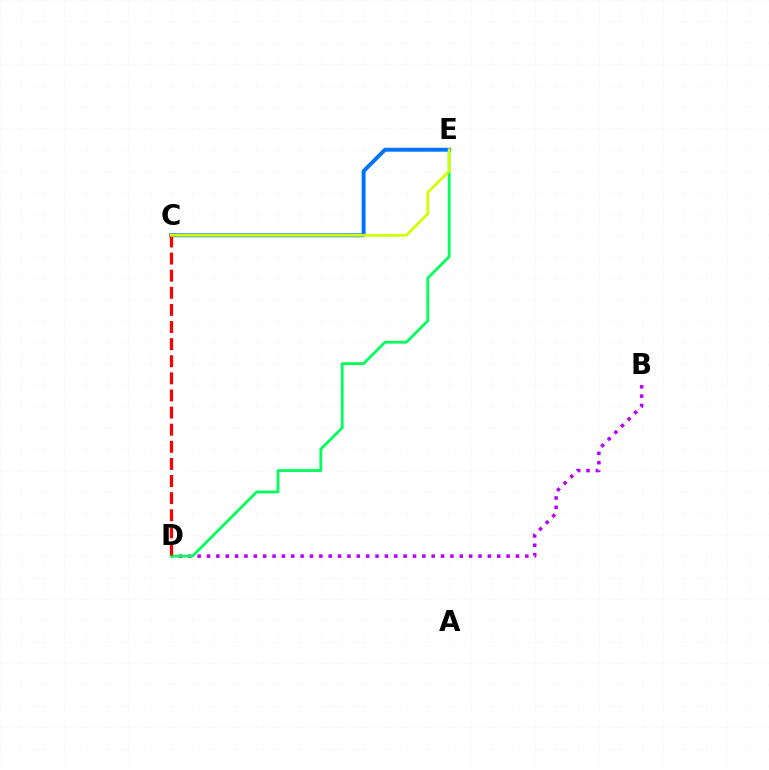{('B', 'D'): [{'color': '#b900ff', 'line_style': 'dotted', 'thickness': 2.54}], ('D', 'E'): [{'color': '#00ff5c', 'line_style': 'solid', 'thickness': 2.02}], ('C', 'E'): [{'color': '#0074ff', 'line_style': 'solid', 'thickness': 2.84}, {'color': '#d1ff00', 'line_style': 'solid', 'thickness': 1.98}], ('C', 'D'): [{'color': '#ff0000', 'line_style': 'dashed', 'thickness': 2.32}]}